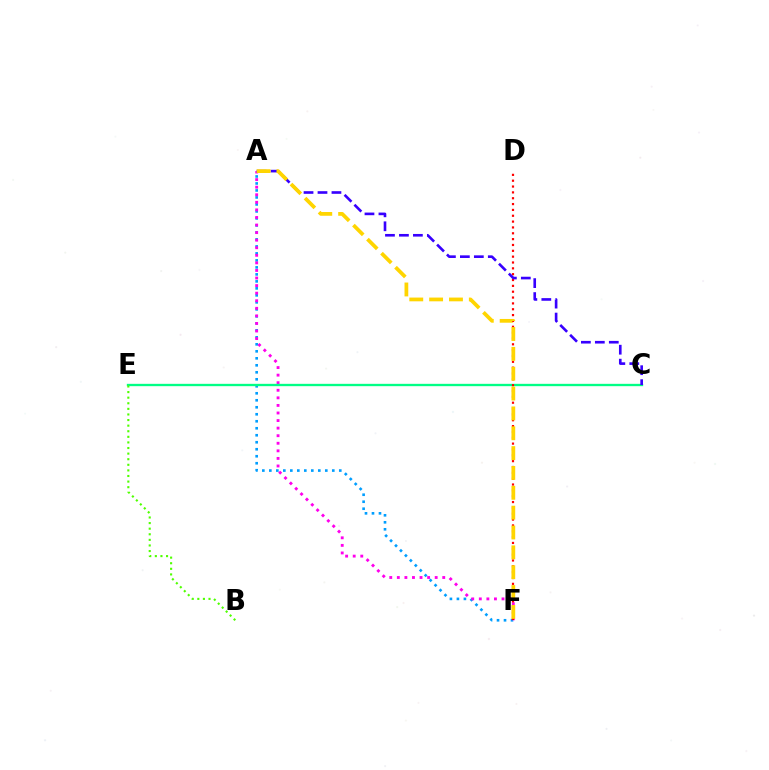{('A', 'F'): [{'color': '#009eff', 'line_style': 'dotted', 'thickness': 1.9}, {'color': '#ff00ed', 'line_style': 'dotted', 'thickness': 2.06}, {'color': '#ffd500', 'line_style': 'dashed', 'thickness': 2.7}], ('C', 'E'): [{'color': '#00ff86', 'line_style': 'solid', 'thickness': 1.68}], ('D', 'F'): [{'color': '#ff0000', 'line_style': 'dotted', 'thickness': 1.59}], ('A', 'C'): [{'color': '#3700ff', 'line_style': 'dashed', 'thickness': 1.9}], ('B', 'E'): [{'color': '#4fff00', 'line_style': 'dotted', 'thickness': 1.52}]}